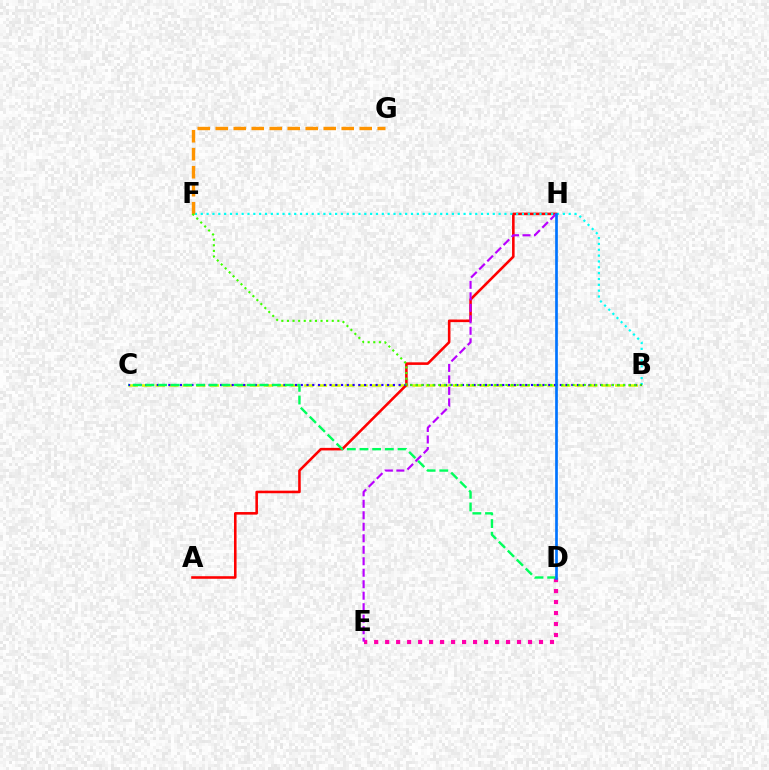{('B', 'C'): [{'color': '#d1ff00', 'line_style': 'dashed', 'thickness': 1.84}, {'color': '#2500ff', 'line_style': 'dotted', 'thickness': 1.56}], ('D', 'E'): [{'color': '#ff00ac', 'line_style': 'dotted', 'thickness': 2.99}], ('A', 'H'): [{'color': '#ff0000', 'line_style': 'solid', 'thickness': 1.86}], ('E', 'H'): [{'color': '#b900ff', 'line_style': 'dashed', 'thickness': 1.56}], ('B', 'F'): [{'color': '#00fff6', 'line_style': 'dotted', 'thickness': 1.59}, {'color': '#3dff00', 'line_style': 'dotted', 'thickness': 1.52}], ('C', 'D'): [{'color': '#00ff5c', 'line_style': 'dashed', 'thickness': 1.72}], ('F', 'G'): [{'color': '#ff9400', 'line_style': 'dashed', 'thickness': 2.44}], ('D', 'H'): [{'color': '#0074ff', 'line_style': 'solid', 'thickness': 1.94}]}